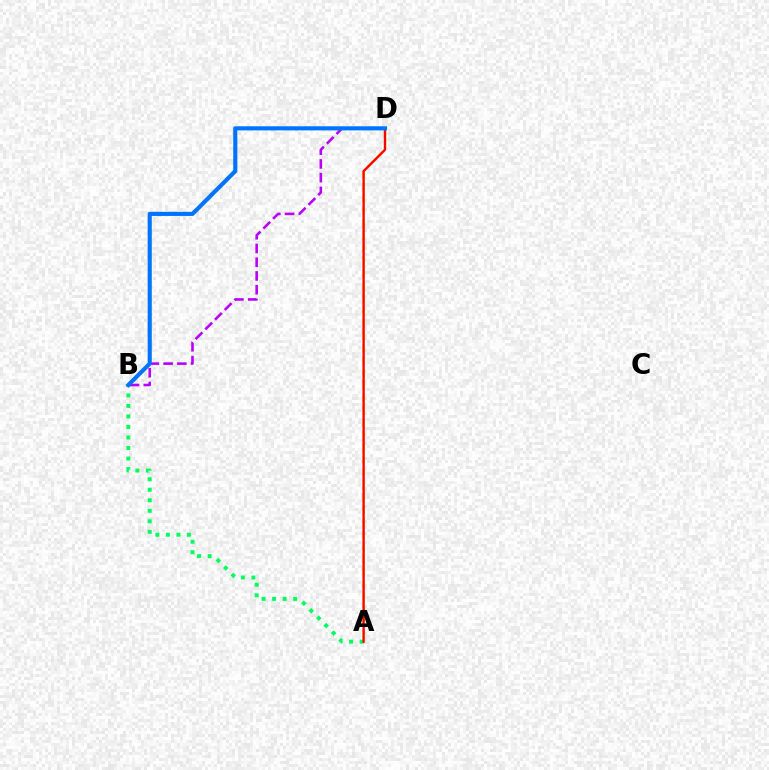{('A', 'B'): [{'color': '#00ff5c', 'line_style': 'dotted', 'thickness': 2.86}], ('A', 'D'): [{'color': '#d1ff00', 'line_style': 'dashed', 'thickness': 1.69}, {'color': '#ff0000', 'line_style': 'solid', 'thickness': 1.68}], ('B', 'D'): [{'color': '#b900ff', 'line_style': 'dashed', 'thickness': 1.87}, {'color': '#0074ff', 'line_style': 'solid', 'thickness': 2.97}]}